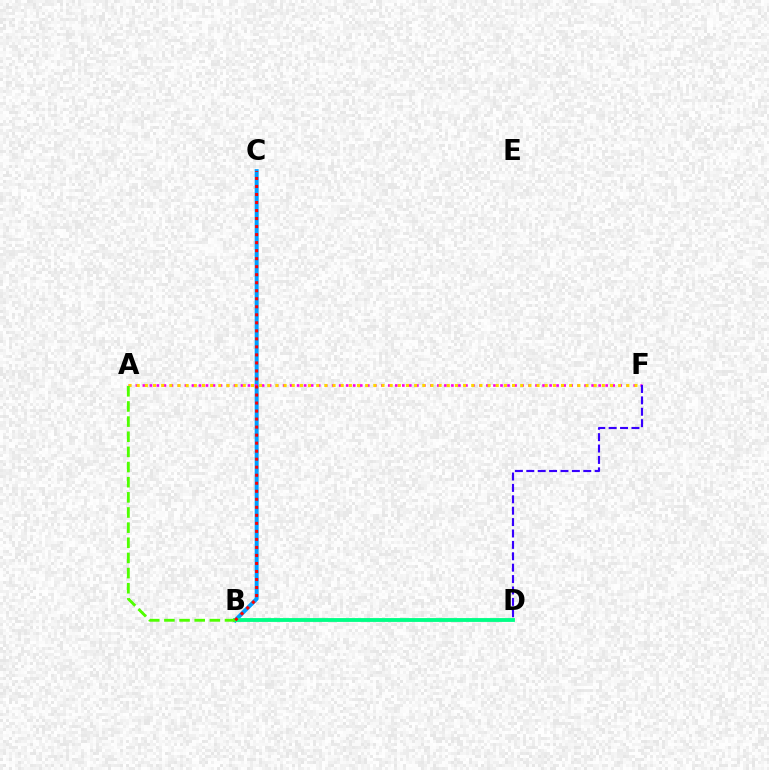{('B', 'C'): [{'color': '#009eff', 'line_style': 'solid', 'thickness': 2.85}, {'color': '#ff0000', 'line_style': 'dotted', 'thickness': 2.18}], ('A', 'F'): [{'color': '#ff00ed', 'line_style': 'dotted', 'thickness': 1.91}, {'color': '#ffd500', 'line_style': 'dotted', 'thickness': 2.22}], ('B', 'D'): [{'color': '#00ff86', 'line_style': 'solid', 'thickness': 2.76}], ('A', 'B'): [{'color': '#4fff00', 'line_style': 'dashed', 'thickness': 2.06}], ('D', 'F'): [{'color': '#3700ff', 'line_style': 'dashed', 'thickness': 1.55}]}